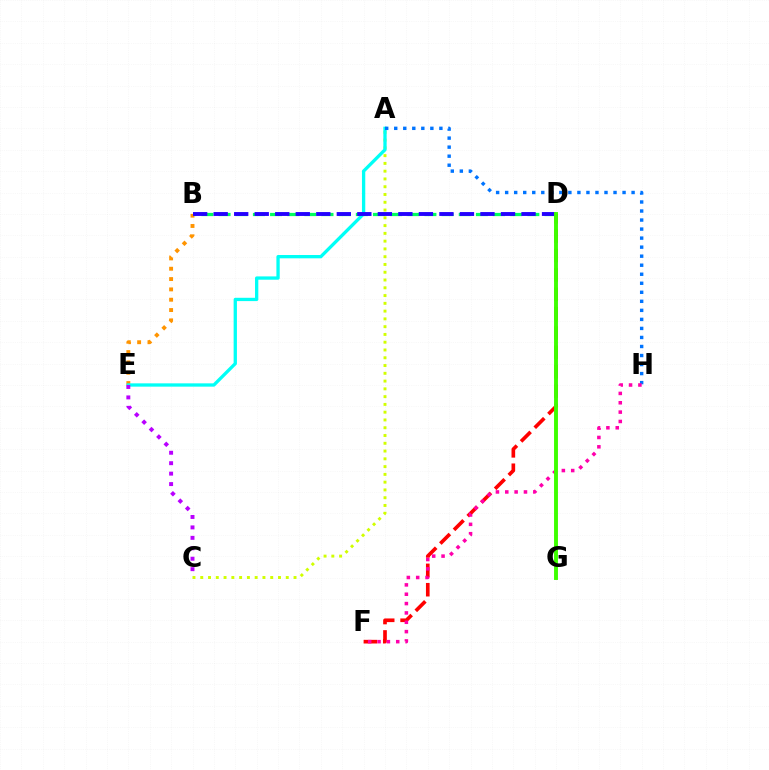{('D', 'F'): [{'color': '#ff0000', 'line_style': 'dashed', 'thickness': 2.63}], ('B', 'D'): [{'color': '#00ff5c', 'line_style': 'dashed', 'thickness': 2.33}, {'color': '#2500ff', 'line_style': 'dashed', 'thickness': 2.79}], ('A', 'C'): [{'color': '#d1ff00', 'line_style': 'dotted', 'thickness': 2.11}], ('B', 'E'): [{'color': '#ff9400', 'line_style': 'dotted', 'thickness': 2.81}], ('A', 'E'): [{'color': '#00fff6', 'line_style': 'solid', 'thickness': 2.38}], ('C', 'E'): [{'color': '#b900ff', 'line_style': 'dotted', 'thickness': 2.84}], ('A', 'H'): [{'color': '#0074ff', 'line_style': 'dotted', 'thickness': 2.45}], ('F', 'H'): [{'color': '#ff00ac', 'line_style': 'dotted', 'thickness': 2.54}], ('D', 'G'): [{'color': '#3dff00', 'line_style': 'solid', 'thickness': 2.81}]}